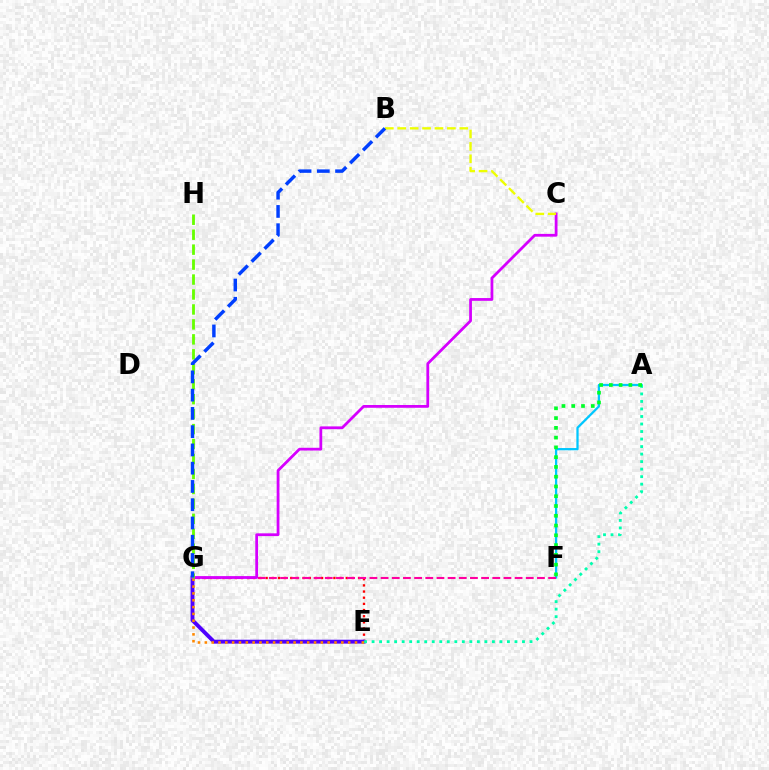{('E', 'G'): [{'color': '#ff0000', 'line_style': 'dotted', 'thickness': 1.67}, {'color': '#4f00ff', 'line_style': 'solid', 'thickness': 2.8}, {'color': '#ff8800', 'line_style': 'dotted', 'thickness': 1.85}], ('A', 'F'): [{'color': '#00c7ff', 'line_style': 'solid', 'thickness': 1.63}, {'color': '#00ff27', 'line_style': 'dotted', 'thickness': 2.65}], ('F', 'G'): [{'color': '#ff00a0', 'line_style': 'dashed', 'thickness': 1.52}], ('A', 'E'): [{'color': '#00ffaf', 'line_style': 'dotted', 'thickness': 2.04}], ('C', 'G'): [{'color': '#d600ff', 'line_style': 'solid', 'thickness': 2.0}], ('G', 'H'): [{'color': '#66ff00', 'line_style': 'dashed', 'thickness': 2.03}], ('B', 'C'): [{'color': '#eeff00', 'line_style': 'dashed', 'thickness': 1.69}], ('B', 'G'): [{'color': '#003fff', 'line_style': 'dashed', 'thickness': 2.48}]}